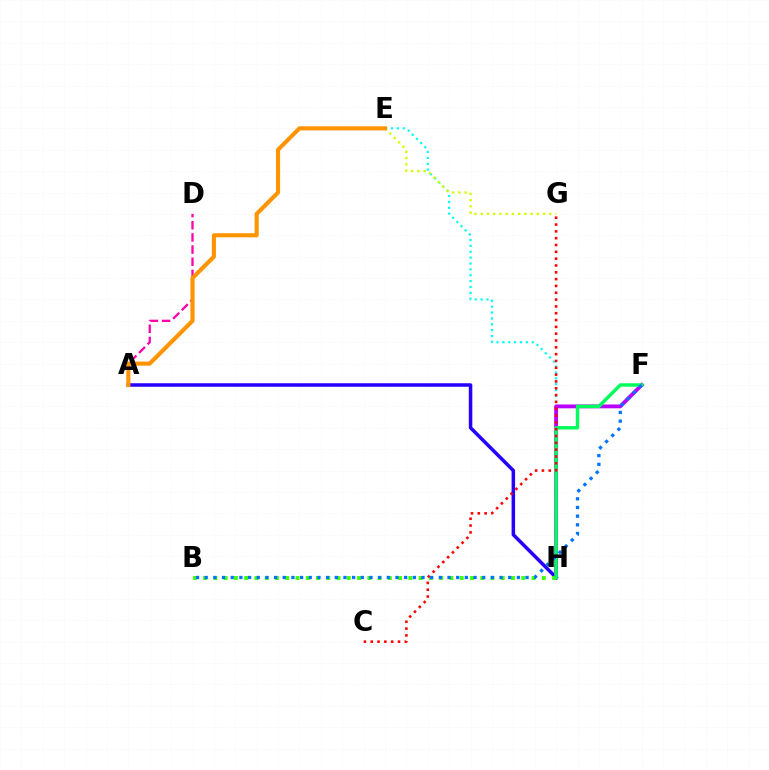{('A', 'D'): [{'color': '#ff00ac', 'line_style': 'dashed', 'thickness': 1.65}], ('A', 'H'): [{'color': '#2500ff', 'line_style': 'solid', 'thickness': 2.53}], ('E', 'H'): [{'color': '#00fff6', 'line_style': 'dotted', 'thickness': 1.6}], ('F', 'H'): [{'color': '#b900ff', 'line_style': 'solid', 'thickness': 2.77}, {'color': '#00ff5c', 'line_style': 'solid', 'thickness': 2.46}], ('B', 'H'): [{'color': '#3dff00', 'line_style': 'dotted', 'thickness': 2.79}], ('E', 'G'): [{'color': '#d1ff00', 'line_style': 'dotted', 'thickness': 1.7}], ('C', 'G'): [{'color': '#ff0000', 'line_style': 'dotted', 'thickness': 1.85}], ('A', 'E'): [{'color': '#ff9400', 'line_style': 'solid', 'thickness': 2.96}], ('B', 'F'): [{'color': '#0074ff', 'line_style': 'dotted', 'thickness': 2.36}]}